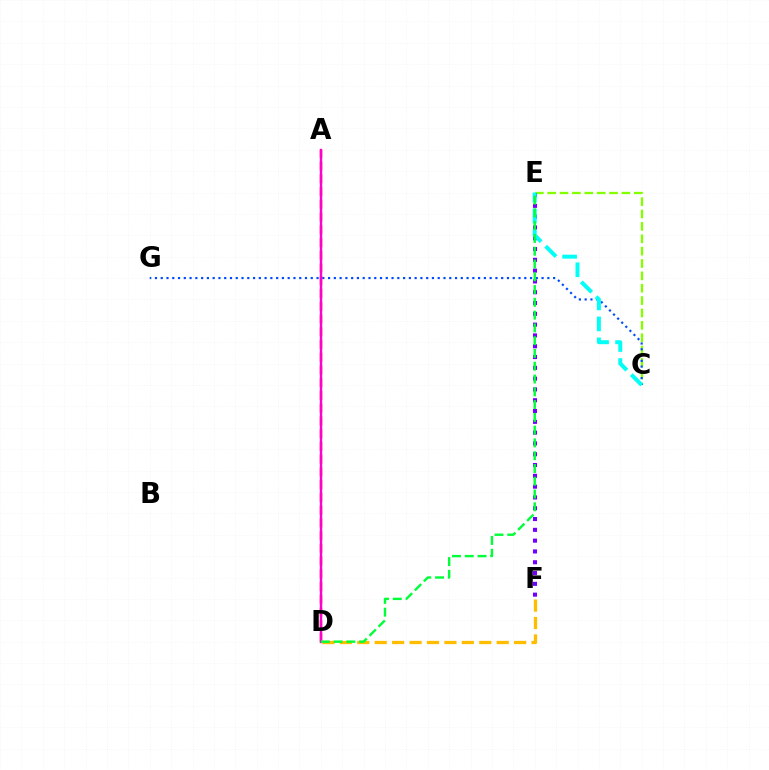{('C', 'E'): [{'color': '#84ff00', 'line_style': 'dashed', 'thickness': 1.68}, {'color': '#00fff6', 'line_style': 'dashed', 'thickness': 2.85}], ('D', 'F'): [{'color': '#ffbd00', 'line_style': 'dashed', 'thickness': 2.37}], ('C', 'G'): [{'color': '#004bff', 'line_style': 'dotted', 'thickness': 1.57}], ('E', 'F'): [{'color': '#7200ff', 'line_style': 'dotted', 'thickness': 2.93}], ('A', 'D'): [{'color': '#ff0000', 'line_style': 'dashed', 'thickness': 1.73}, {'color': '#ff00cf', 'line_style': 'solid', 'thickness': 1.74}], ('D', 'E'): [{'color': '#00ff39', 'line_style': 'dashed', 'thickness': 1.74}]}